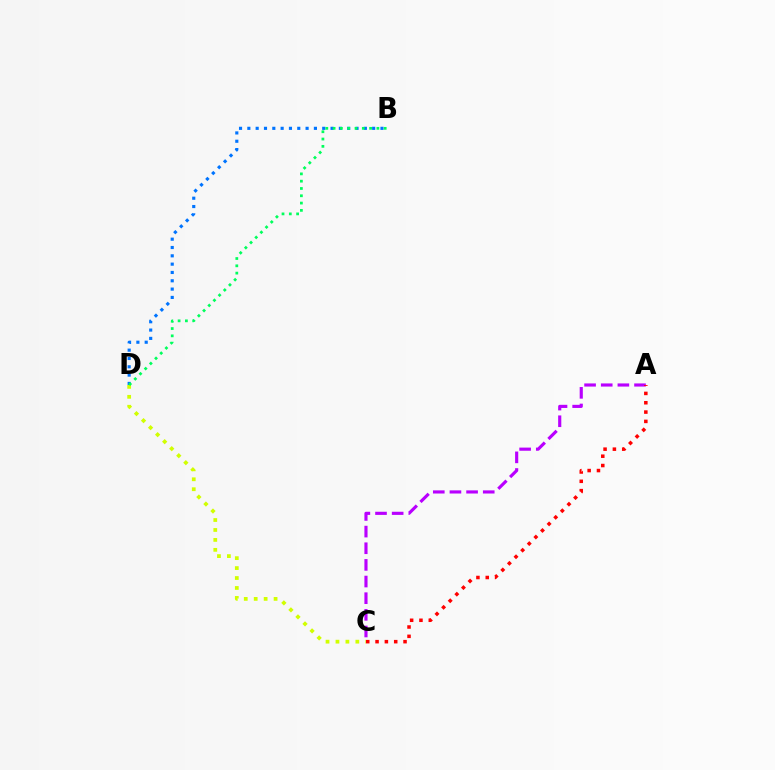{('A', 'C'): [{'color': '#b900ff', 'line_style': 'dashed', 'thickness': 2.26}, {'color': '#ff0000', 'line_style': 'dotted', 'thickness': 2.53}], ('B', 'D'): [{'color': '#0074ff', 'line_style': 'dotted', 'thickness': 2.26}, {'color': '#00ff5c', 'line_style': 'dotted', 'thickness': 1.98}], ('C', 'D'): [{'color': '#d1ff00', 'line_style': 'dotted', 'thickness': 2.7}]}